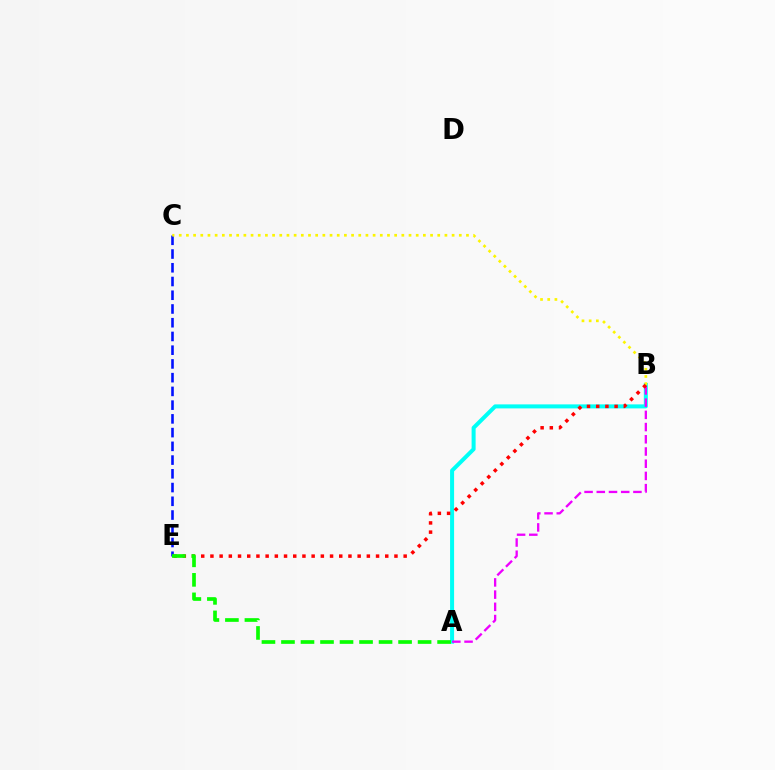{('C', 'E'): [{'color': '#0010ff', 'line_style': 'dashed', 'thickness': 1.87}], ('A', 'B'): [{'color': '#00fff6', 'line_style': 'solid', 'thickness': 2.89}, {'color': '#ee00ff', 'line_style': 'dashed', 'thickness': 1.66}], ('B', 'C'): [{'color': '#fcf500', 'line_style': 'dotted', 'thickness': 1.95}], ('B', 'E'): [{'color': '#ff0000', 'line_style': 'dotted', 'thickness': 2.5}], ('A', 'E'): [{'color': '#08ff00', 'line_style': 'dashed', 'thickness': 2.65}]}